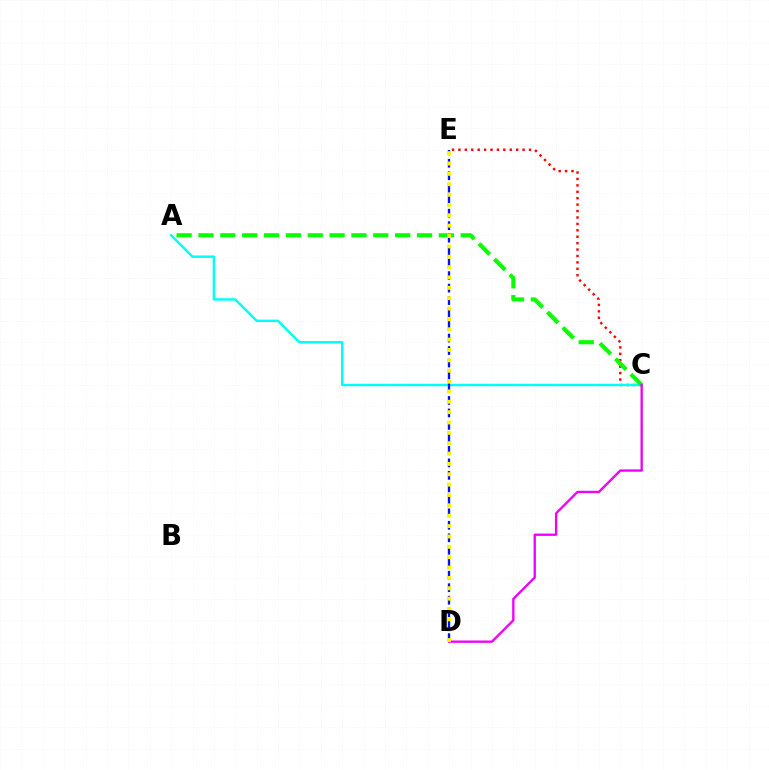{('C', 'E'): [{'color': '#ff0000', 'line_style': 'dotted', 'thickness': 1.74}], ('A', 'C'): [{'color': '#00fff6', 'line_style': 'solid', 'thickness': 1.77}, {'color': '#08ff00', 'line_style': 'dashed', 'thickness': 2.97}], ('D', 'E'): [{'color': '#0010ff', 'line_style': 'dashed', 'thickness': 1.7}, {'color': '#fcf500', 'line_style': 'dotted', 'thickness': 2.81}], ('C', 'D'): [{'color': '#ee00ff', 'line_style': 'solid', 'thickness': 1.69}]}